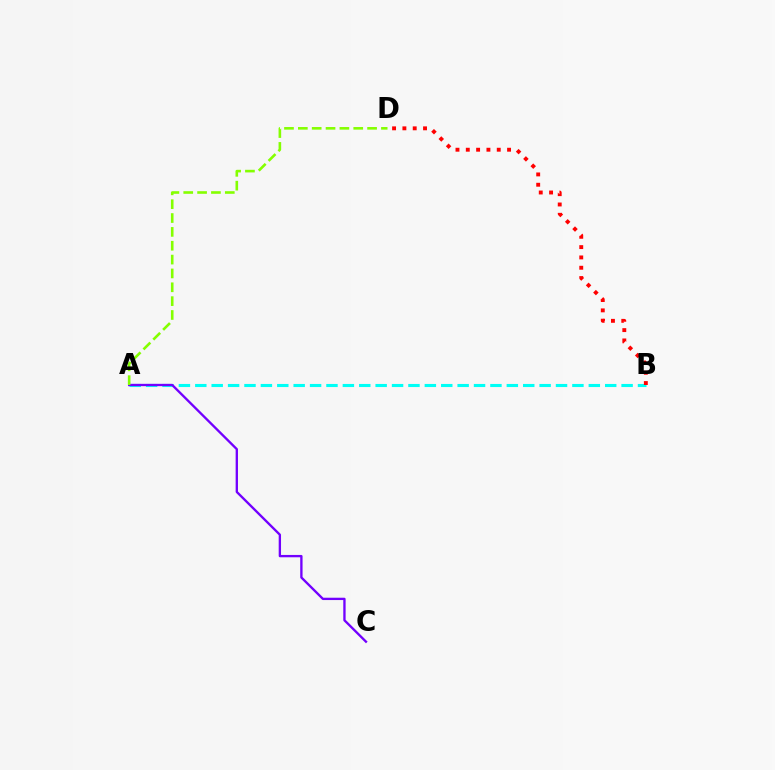{('A', 'B'): [{'color': '#00fff6', 'line_style': 'dashed', 'thickness': 2.23}], ('A', 'C'): [{'color': '#7200ff', 'line_style': 'solid', 'thickness': 1.68}], ('B', 'D'): [{'color': '#ff0000', 'line_style': 'dotted', 'thickness': 2.8}], ('A', 'D'): [{'color': '#84ff00', 'line_style': 'dashed', 'thickness': 1.88}]}